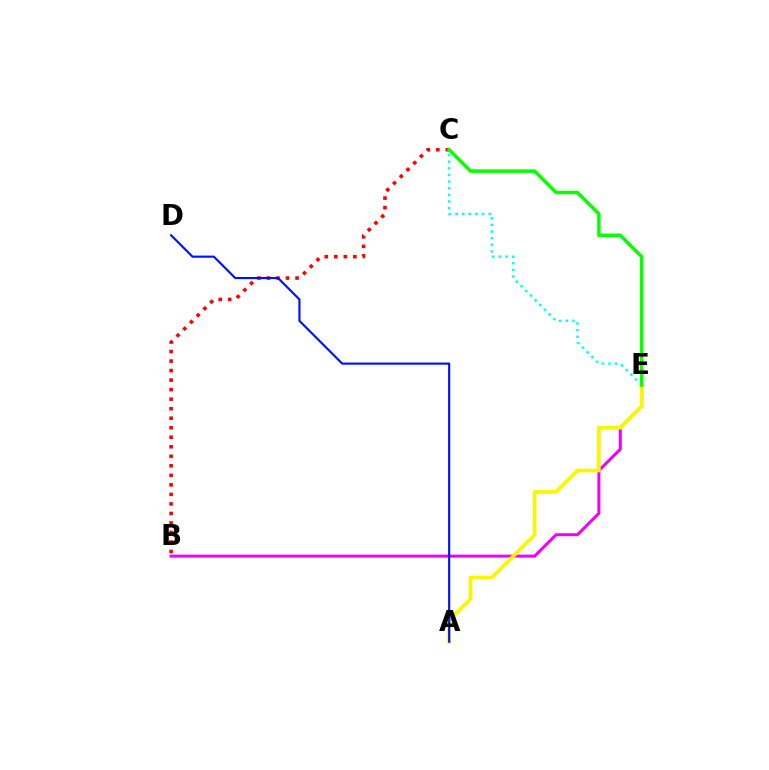{('B', 'E'): [{'color': '#ee00ff', 'line_style': 'solid', 'thickness': 2.16}], ('A', 'E'): [{'color': '#fcf500', 'line_style': 'solid', 'thickness': 2.7}], ('B', 'C'): [{'color': '#ff0000', 'line_style': 'dotted', 'thickness': 2.59}], ('A', 'D'): [{'color': '#0010ff', 'line_style': 'solid', 'thickness': 1.54}], ('C', 'E'): [{'color': '#00fff6', 'line_style': 'dotted', 'thickness': 1.8}, {'color': '#08ff00', 'line_style': 'solid', 'thickness': 2.53}]}